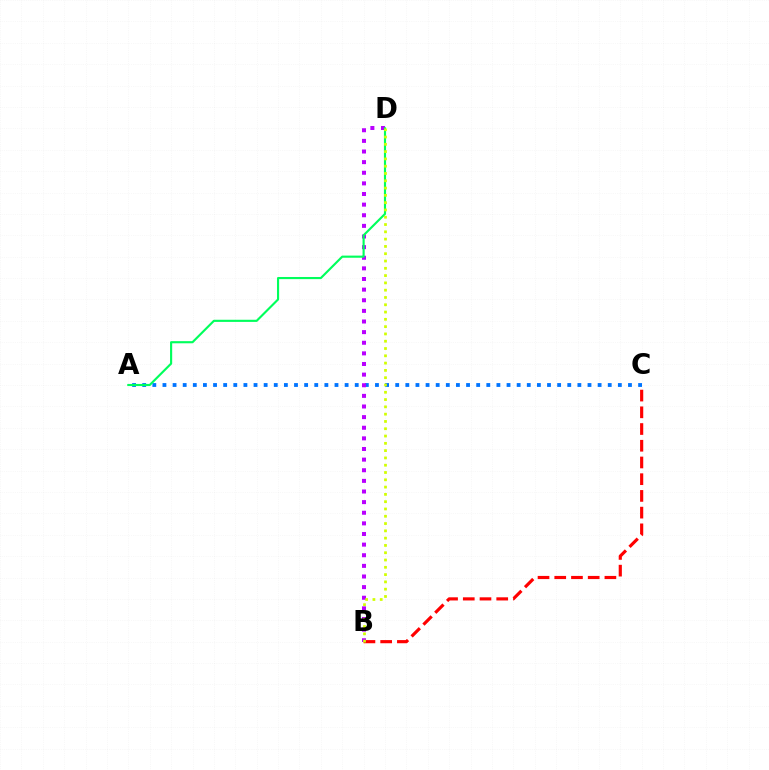{('A', 'C'): [{'color': '#0074ff', 'line_style': 'dotted', 'thickness': 2.75}], ('B', 'C'): [{'color': '#ff0000', 'line_style': 'dashed', 'thickness': 2.27}], ('B', 'D'): [{'color': '#b900ff', 'line_style': 'dotted', 'thickness': 2.89}, {'color': '#d1ff00', 'line_style': 'dotted', 'thickness': 1.98}], ('A', 'D'): [{'color': '#00ff5c', 'line_style': 'solid', 'thickness': 1.54}]}